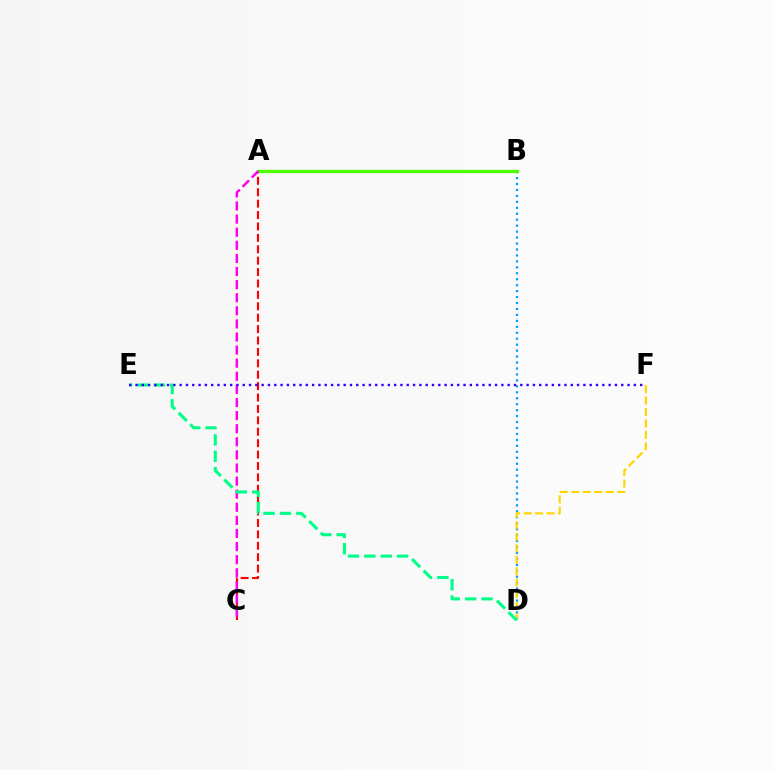{('A', 'C'): [{'color': '#ff0000', 'line_style': 'dashed', 'thickness': 1.55}, {'color': '#ff00ed', 'line_style': 'dashed', 'thickness': 1.78}], ('B', 'D'): [{'color': '#009eff', 'line_style': 'dotted', 'thickness': 1.62}], ('A', 'B'): [{'color': '#4fff00', 'line_style': 'solid', 'thickness': 2.35}], ('D', 'F'): [{'color': '#ffd500', 'line_style': 'dashed', 'thickness': 1.56}], ('D', 'E'): [{'color': '#00ff86', 'line_style': 'dashed', 'thickness': 2.22}], ('E', 'F'): [{'color': '#3700ff', 'line_style': 'dotted', 'thickness': 1.71}]}